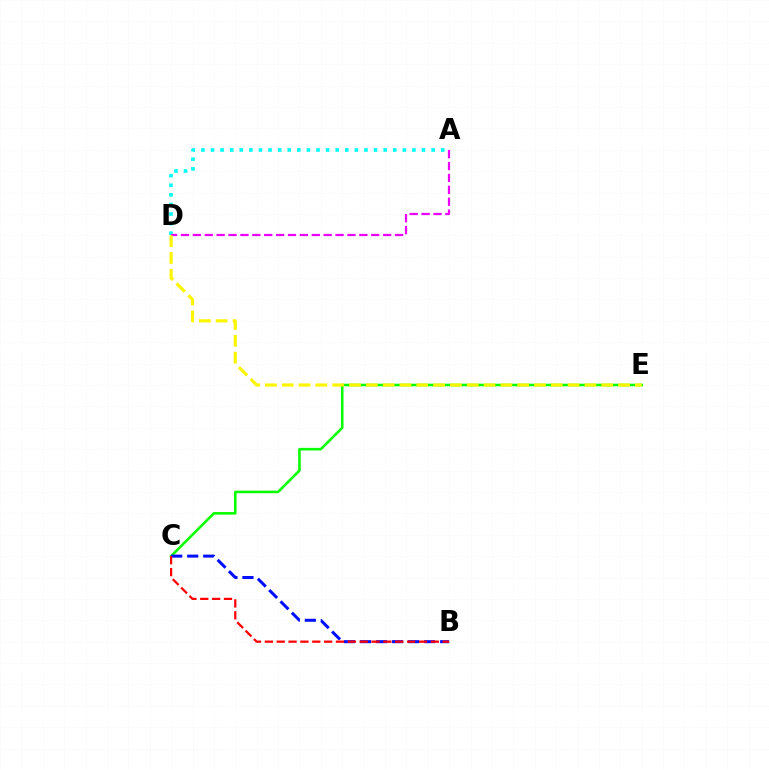{('C', 'E'): [{'color': '#08ff00', 'line_style': 'solid', 'thickness': 1.86}], ('B', 'C'): [{'color': '#0010ff', 'line_style': 'dashed', 'thickness': 2.18}, {'color': '#ff0000', 'line_style': 'dashed', 'thickness': 1.61}], ('A', 'D'): [{'color': '#00fff6', 'line_style': 'dotted', 'thickness': 2.61}, {'color': '#ee00ff', 'line_style': 'dashed', 'thickness': 1.62}], ('D', 'E'): [{'color': '#fcf500', 'line_style': 'dashed', 'thickness': 2.28}]}